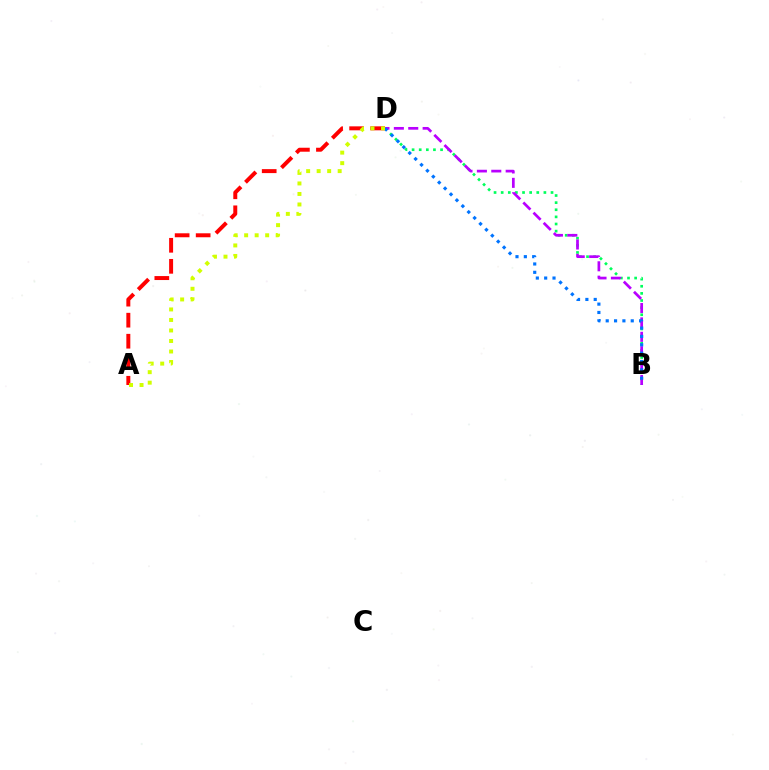{('B', 'D'): [{'color': '#00ff5c', 'line_style': 'dotted', 'thickness': 1.93}, {'color': '#b900ff', 'line_style': 'dashed', 'thickness': 1.96}, {'color': '#0074ff', 'line_style': 'dotted', 'thickness': 2.27}], ('A', 'D'): [{'color': '#ff0000', 'line_style': 'dashed', 'thickness': 2.86}, {'color': '#d1ff00', 'line_style': 'dotted', 'thickness': 2.86}]}